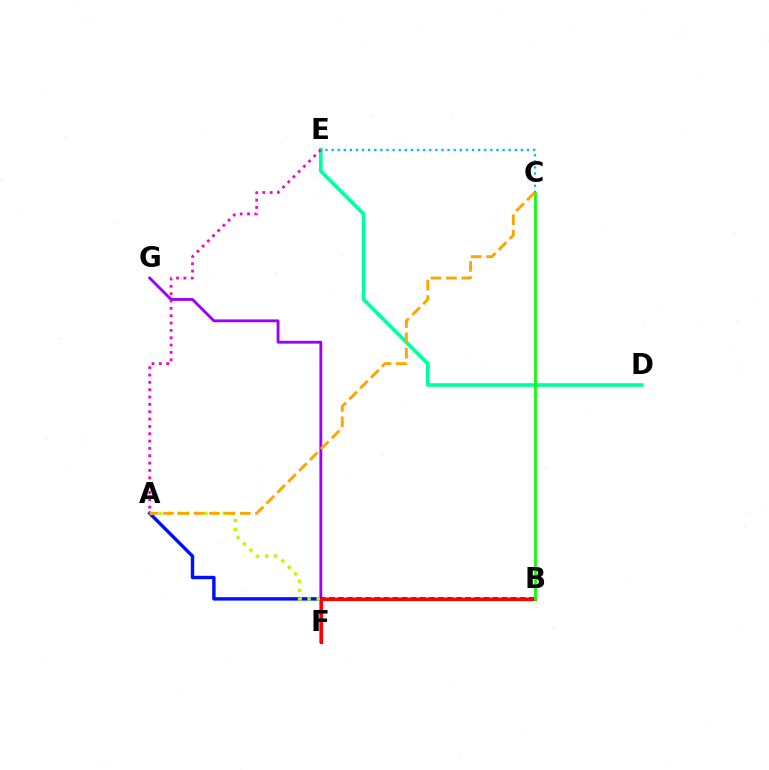{('F', 'G'): [{'color': '#9b00ff', 'line_style': 'solid', 'thickness': 2.04}], ('A', 'B'): [{'color': '#0010ff', 'line_style': 'solid', 'thickness': 2.47}, {'color': '#b3ff00', 'line_style': 'dotted', 'thickness': 2.47}], ('C', 'E'): [{'color': '#00b5ff', 'line_style': 'dotted', 'thickness': 1.66}], ('B', 'F'): [{'color': '#ff0000', 'line_style': 'solid', 'thickness': 2.24}], ('D', 'E'): [{'color': '#00ff9d', 'line_style': 'solid', 'thickness': 2.62}], ('B', 'C'): [{'color': '#08ff00', 'line_style': 'solid', 'thickness': 1.95}], ('A', 'C'): [{'color': '#ffa500', 'line_style': 'dashed', 'thickness': 2.09}], ('A', 'E'): [{'color': '#ff00bd', 'line_style': 'dotted', 'thickness': 1.99}]}